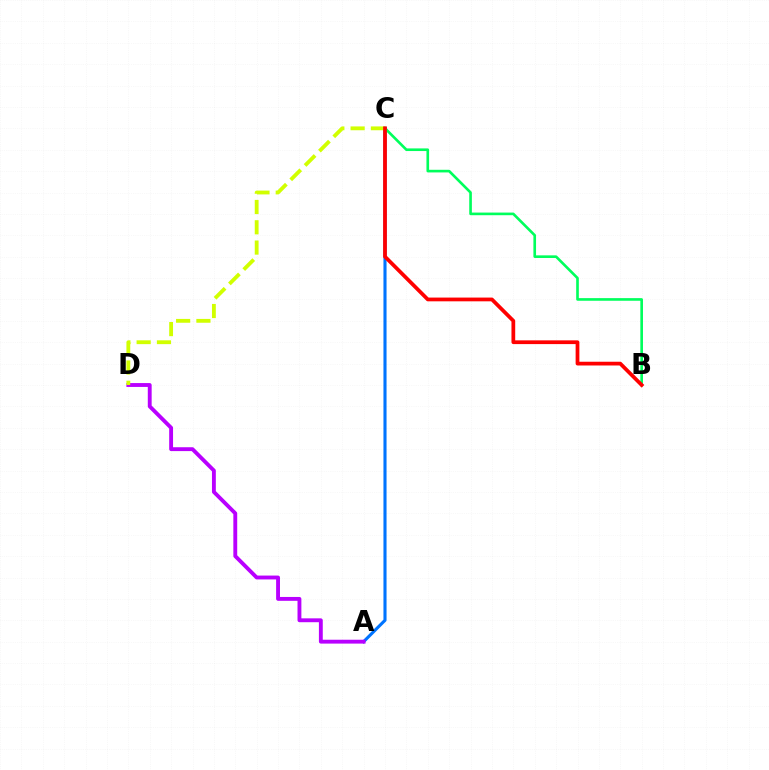{('A', 'C'): [{'color': '#0074ff', 'line_style': 'solid', 'thickness': 2.23}], ('A', 'D'): [{'color': '#b900ff', 'line_style': 'solid', 'thickness': 2.78}], ('B', 'C'): [{'color': '#00ff5c', 'line_style': 'solid', 'thickness': 1.9}, {'color': '#ff0000', 'line_style': 'solid', 'thickness': 2.7}], ('C', 'D'): [{'color': '#d1ff00', 'line_style': 'dashed', 'thickness': 2.76}]}